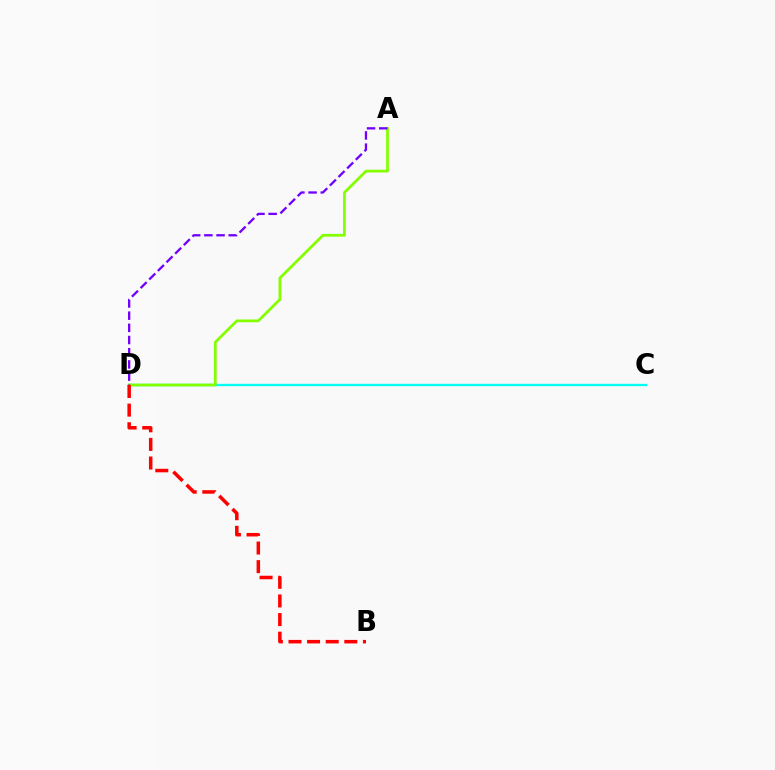{('C', 'D'): [{'color': '#00fff6', 'line_style': 'solid', 'thickness': 1.71}], ('A', 'D'): [{'color': '#84ff00', 'line_style': 'solid', 'thickness': 1.99}, {'color': '#7200ff', 'line_style': 'dashed', 'thickness': 1.66}], ('B', 'D'): [{'color': '#ff0000', 'line_style': 'dashed', 'thickness': 2.53}]}